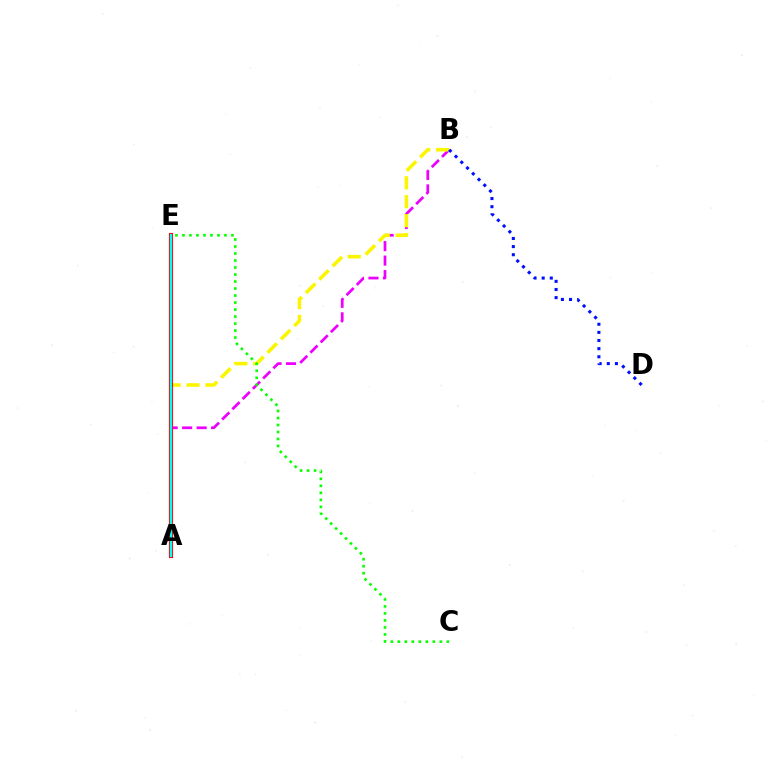{('A', 'B'): [{'color': '#ee00ff', 'line_style': 'dashed', 'thickness': 1.97}, {'color': '#fcf500', 'line_style': 'dashed', 'thickness': 2.57}], ('A', 'E'): [{'color': '#ff0000', 'line_style': 'solid', 'thickness': 2.98}, {'color': '#00fff6', 'line_style': 'solid', 'thickness': 1.62}], ('C', 'E'): [{'color': '#08ff00', 'line_style': 'dotted', 'thickness': 1.9}], ('B', 'D'): [{'color': '#0010ff', 'line_style': 'dotted', 'thickness': 2.21}]}